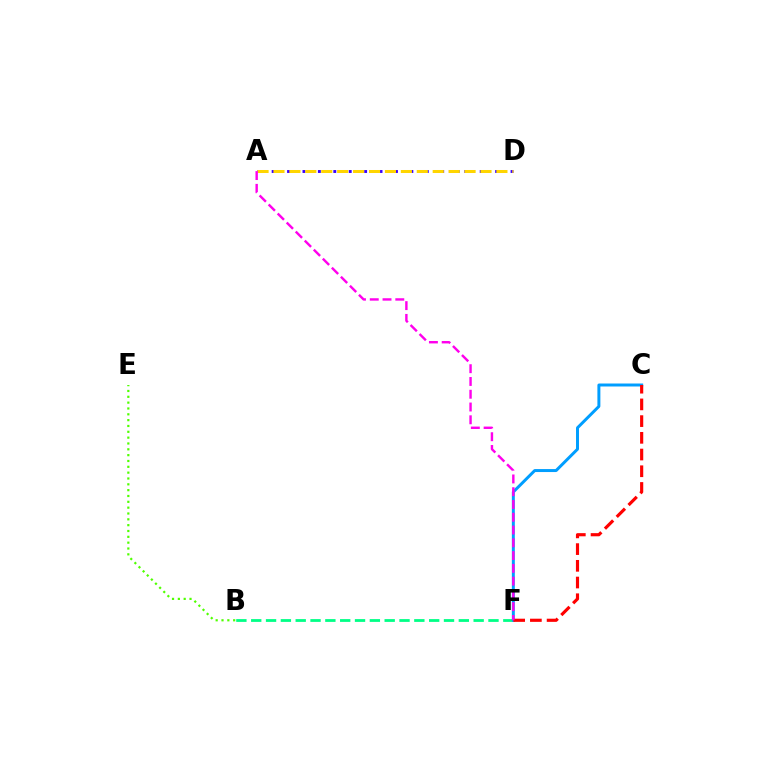{('A', 'D'): [{'color': '#3700ff', 'line_style': 'dotted', 'thickness': 2.09}, {'color': '#ffd500', 'line_style': 'dashed', 'thickness': 2.16}], ('B', 'F'): [{'color': '#00ff86', 'line_style': 'dashed', 'thickness': 2.01}], ('C', 'F'): [{'color': '#009eff', 'line_style': 'solid', 'thickness': 2.14}, {'color': '#ff0000', 'line_style': 'dashed', 'thickness': 2.27}], ('B', 'E'): [{'color': '#4fff00', 'line_style': 'dotted', 'thickness': 1.59}], ('A', 'F'): [{'color': '#ff00ed', 'line_style': 'dashed', 'thickness': 1.74}]}